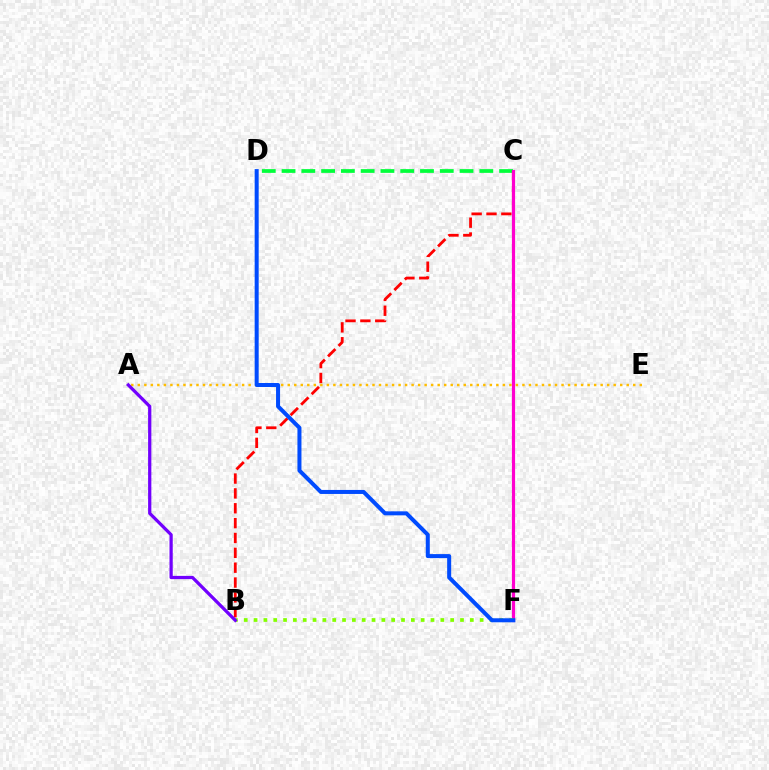{('A', 'E'): [{'color': '#ffbd00', 'line_style': 'dotted', 'thickness': 1.77}], ('C', 'D'): [{'color': '#00ff39', 'line_style': 'dashed', 'thickness': 2.69}], ('C', 'F'): [{'color': '#00fff6', 'line_style': 'dashed', 'thickness': 1.85}, {'color': '#ff00cf', 'line_style': 'solid', 'thickness': 2.28}], ('B', 'C'): [{'color': '#ff0000', 'line_style': 'dashed', 'thickness': 2.02}], ('B', 'F'): [{'color': '#84ff00', 'line_style': 'dotted', 'thickness': 2.67}], ('D', 'F'): [{'color': '#004bff', 'line_style': 'solid', 'thickness': 2.89}], ('A', 'B'): [{'color': '#7200ff', 'line_style': 'solid', 'thickness': 2.34}]}